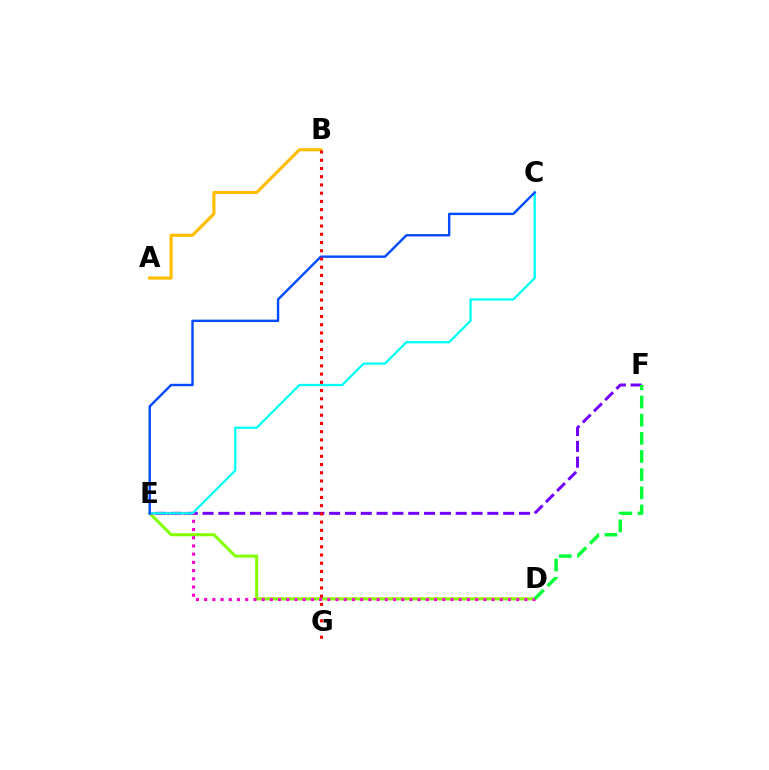{('E', 'F'): [{'color': '#7200ff', 'line_style': 'dashed', 'thickness': 2.15}], ('D', 'E'): [{'color': '#84ff00', 'line_style': 'solid', 'thickness': 2.19}, {'color': '#ff00cf', 'line_style': 'dotted', 'thickness': 2.23}], ('C', 'E'): [{'color': '#00fff6', 'line_style': 'solid', 'thickness': 1.64}, {'color': '#004bff', 'line_style': 'solid', 'thickness': 1.72}], ('A', 'B'): [{'color': '#ffbd00', 'line_style': 'solid', 'thickness': 2.25}], ('D', 'F'): [{'color': '#00ff39', 'line_style': 'dashed', 'thickness': 2.47}], ('B', 'G'): [{'color': '#ff0000', 'line_style': 'dotted', 'thickness': 2.23}]}